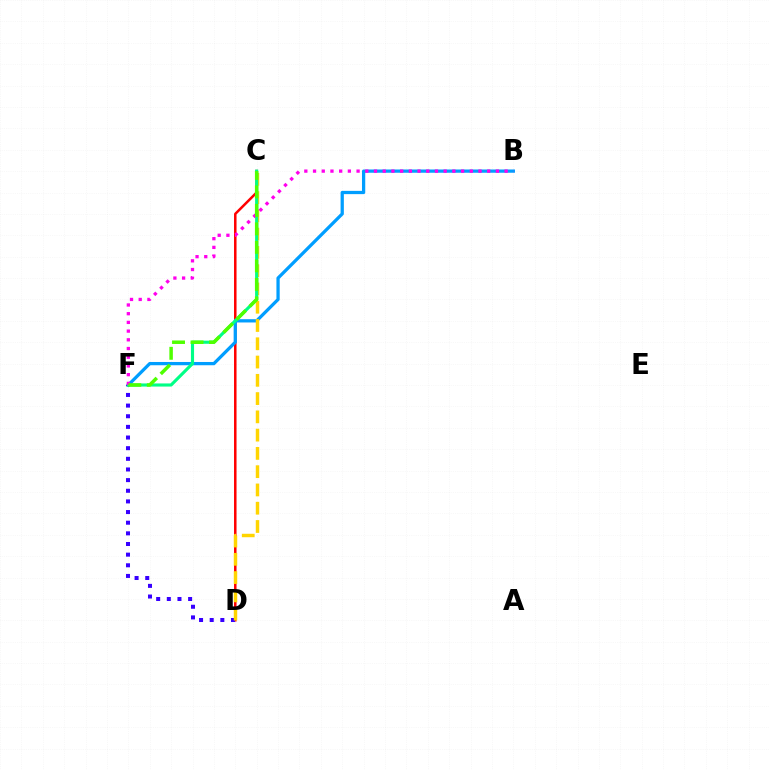{('C', 'D'): [{'color': '#ff0000', 'line_style': 'solid', 'thickness': 1.81}, {'color': '#ffd500', 'line_style': 'dashed', 'thickness': 2.48}], ('B', 'F'): [{'color': '#009eff', 'line_style': 'solid', 'thickness': 2.35}, {'color': '#ff00ed', 'line_style': 'dotted', 'thickness': 2.37}], ('D', 'F'): [{'color': '#3700ff', 'line_style': 'dotted', 'thickness': 2.89}], ('C', 'F'): [{'color': '#00ff86', 'line_style': 'solid', 'thickness': 2.25}, {'color': '#4fff00', 'line_style': 'dashed', 'thickness': 2.51}]}